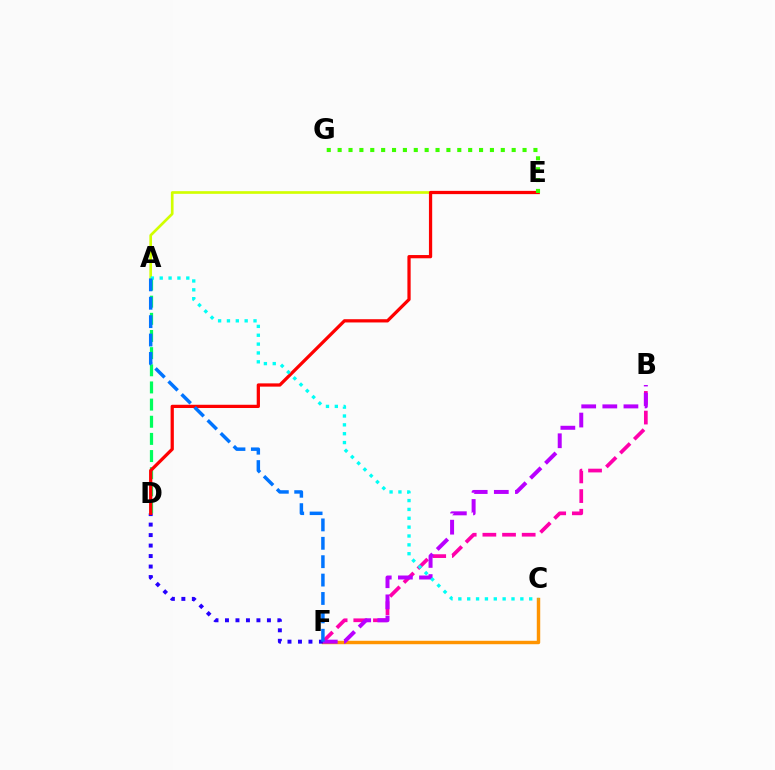{('A', 'D'): [{'color': '#00ff5c', 'line_style': 'dashed', 'thickness': 2.33}], ('B', 'F'): [{'color': '#ff00ac', 'line_style': 'dashed', 'thickness': 2.67}, {'color': '#b900ff', 'line_style': 'dashed', 'thickness': 2.87}], ('C', 'F'): [{'color': '#ff9400', 'line_style': 'solid', 'thickness': 2.47}], ('A', 'E'): [{'color': '#d1ff00', 'line_style': 'solid', 'thickness': 1.92}], ('D', 'F'): [{'color': '#2500ff', 'line_style': 'dotted', 'thickness': 2.85}], ('D', 'E'): [{'color': '#ff0000', 'line_style': 'solid', 'thickness': 2.34}], ('A', 'C'): [{'color': '#00fff6', 'line_style': 'dotted', 'thickness': 2.41}], ('E', 'G'): [{'color': '#3dff00', 'line_style': 'dotted', 'thickness': 2.96}], ('A', 'F'): [{'color': '#0074ff', 'line_style': 'dashed', 'thickness': 2.5}]}